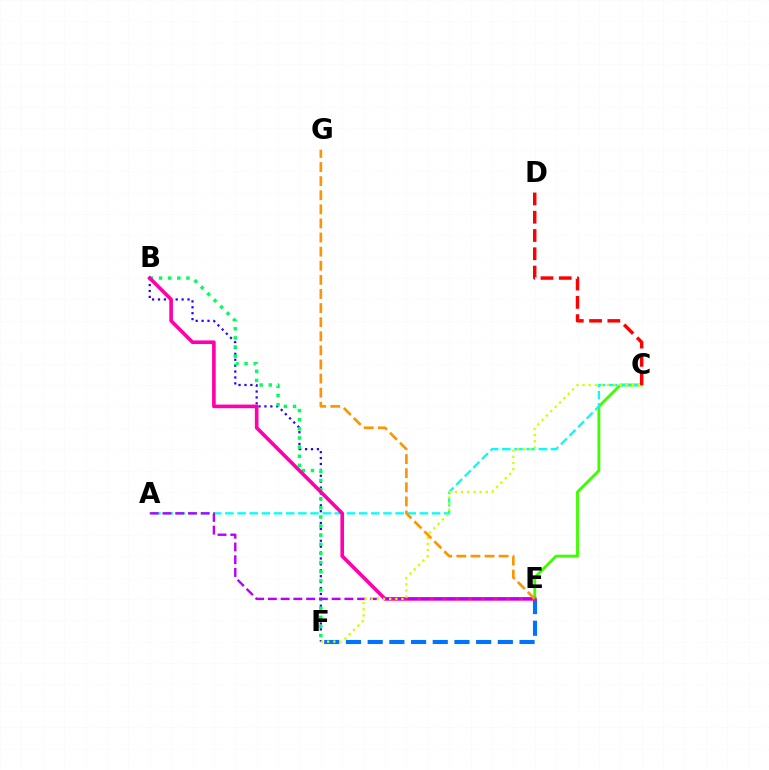{('B', 'F'): [{'color': '#2500ff', 'line_style': 'dotted', 'thickness': 1.61}, {'color': '#00ff5c', 'line_style': 'dotted', 'thickness': 2.48}], ('C', 'E'): [{'color': '#3dff00', 'line_style': 'solid', 'thickness': 2.05}], ('A', 'C'): [{'color': '#00fff6', 'line_style': 'dashed', 'thickness': 1.65}], ('E', 'F'): [{'color': '#0074ff', 'line_style': 'dashed', 'thickness': 2.95}], ('C', 'D'): [{'color': '#ff0000', 'line_style': 'dashed', 'thickness': 2.48}], ('B', 'E'): [{'color': '#ff00ac', 'line_style': 'solid', 'thickness': 2.61}], ('A', 'E'): [{'color': '#b900ff', 'line_style': 'dashed', 'thickness': 1.73}], ('C', 'F'): [{'color': '#d1ff00', 'line_style': 'dotted', 'thickness': 1.67}], ('E', 'G'): [{'color': '#ff9400', 'line_style': 'dashed', 'thickness': 1.92}]}